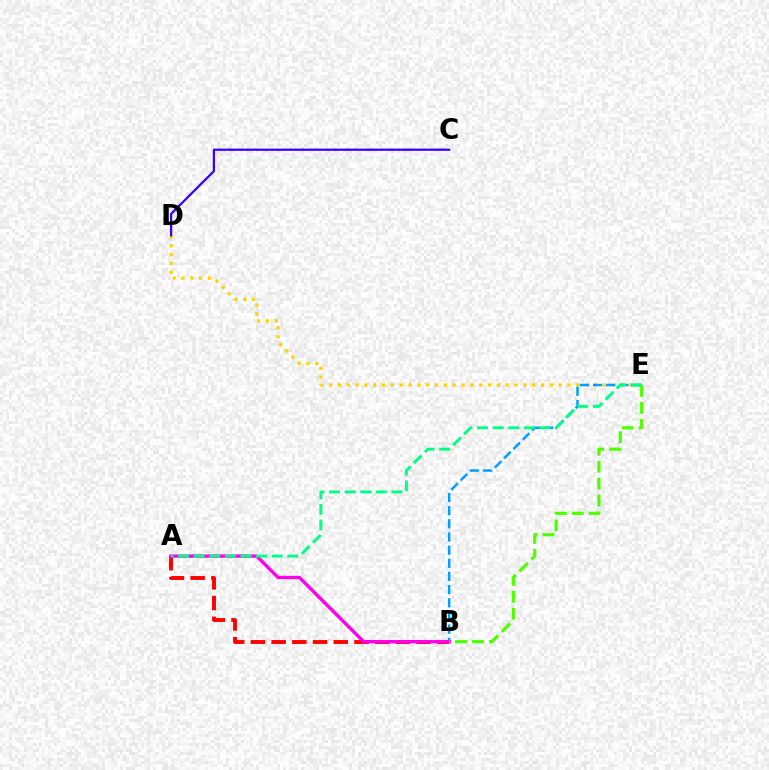{('D', 'E'): [{'color': '#ffd500', 'line_style': 'dotted', 'thickness': 2.4}], ('A', 'B'): [{'color': '#ff0000', 'line_style': 'dashed', 'thickness': 2.81}, {'color': '#ff00ed', 'line_style': 'solid', 'thickness': 2.4}], ('B', 'E'): [{'color': '#009eff', 'line_style': 'dashed', 'thickness': 1.79}, {'color': '#4fff00', 'line_style': 'dashed', 'thickness': 2.3}], ('A', 'E'): [{'color': '#00ff86', 'line_style': 'dashed', 'thickness': 2.12}], ('C', 'D'): [{'color': '#3700ff', 'line_style': 'solid', 'thickness': 1.62}]}